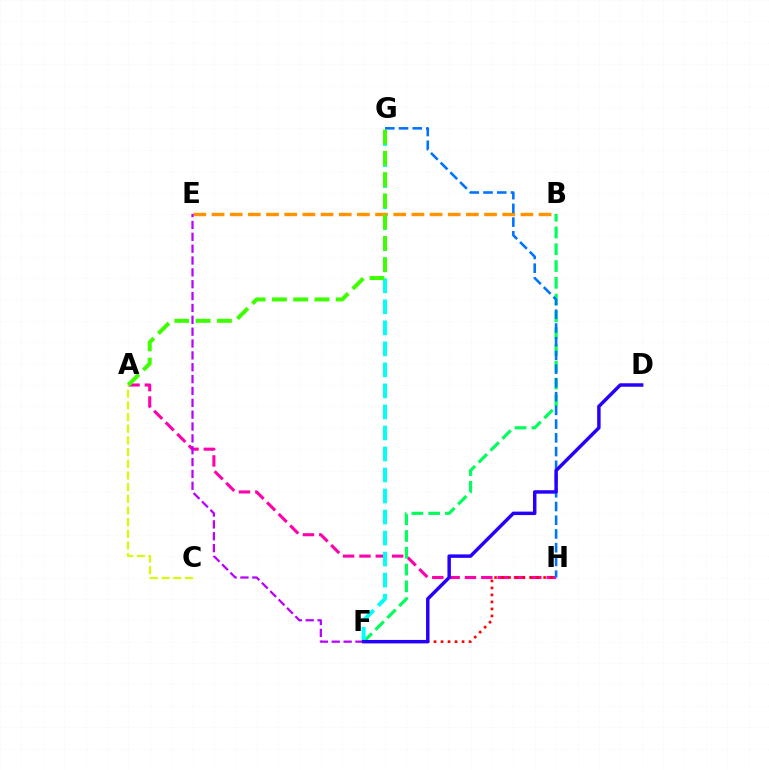{('B', 'E'): [{'color': '#ff9400', 'line_style': 'dashed', 'thickness': 2.47}], ('A', 'H'): [{'color': '#ff00ac', 'line_style': 'dashed', 'thickness': 2.22}], ('B', 'F'): [{'color': '#00ff5c', 'line_style': 'dashed', 'thickness': 2.28}], ('A', 'C'): [{'color': '#d1ff00', 'line_style': 'dashed', 'thickness': 1.59}], ('F', 'H'): [{'color': '#ff0000', 'line_style': 'dotted', 'thickness': 1.9}], ('F', 'G'): [{'color': '#00fff6', 'line_style': 'dashed', 'thickness': 2.86}], ('E', 'F'): [{'color': '#b900ff', 'line_style': 'dashed', 'thickness': 1.61}], ('G', 'H'): [{'color': '#0074ff', 'line_style': 'dashed', 'thickness': 1.87}], ('D', 'F'): [{'color': '#2500ff', 'line_style': 'solid', 'thickness': 2.49}], ('A', 'G'): [{'color': '#3dff00', 'line_style': 'dashed', 'thickness': 2.89}]}